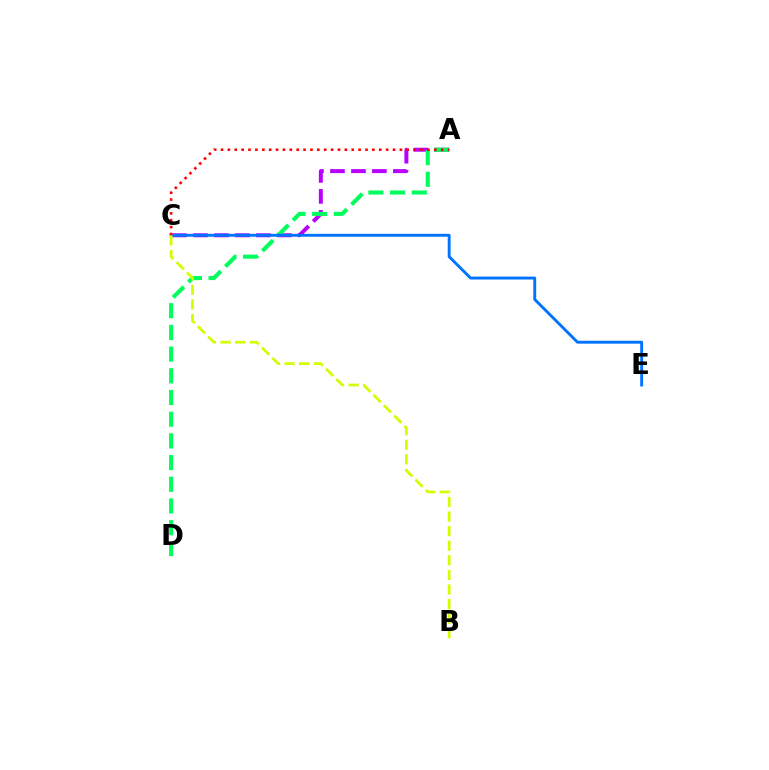{('A', 'C'): [{'color': '#b900ff', 'line_style': 'dashed', 'thickness': 2.85}, {'color': '#ff0000', 'line_style': 'dotted', 'thickness': 1.87}], ('A', 'D'): [{'color': '#00ff5c', 'line_style': 'dashed', 'thickness': 2.95}], ('C', 'E'): [{'color': '#0074ff', 'line_style': 'solid', 'thickness': 2.09}], ('B', 'C'): [{'color': '#d1ff00', 'line_style': 'dashed', 'thickness': 1.98}]}